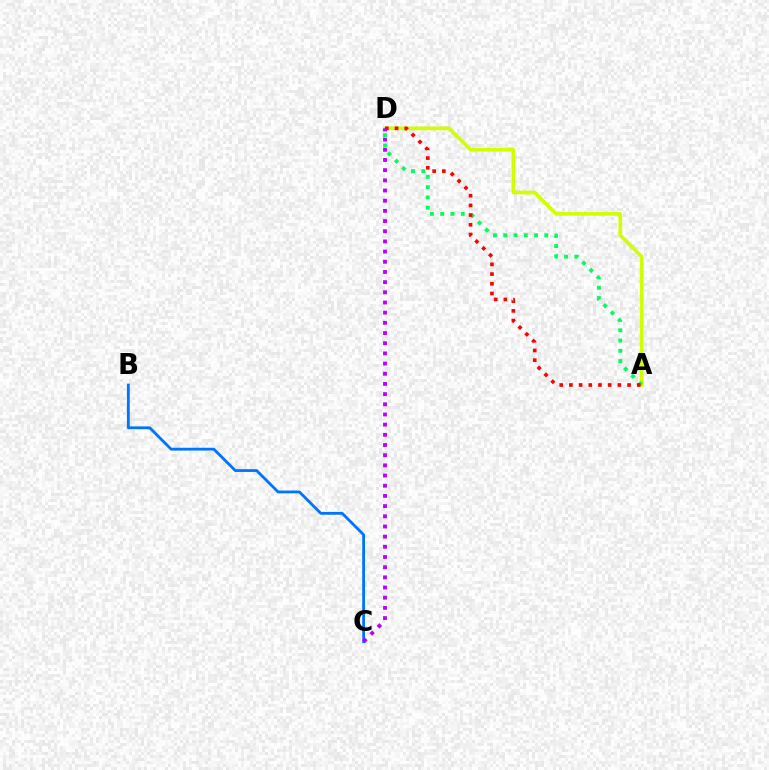{('A', 'D'): [{'color': '#d1ff00', 'line_style': 'solid', 'thickness': 2.64}, {'color': '#00ff5c', 'line_style': 'dotted', 'thickness': 2.79}, {'color': '#ff0000', 'line_style': 'dotted', 'thickness': 2.63}], ('B', 'C'): [{'color': '#0074ff', 'line_style': 'solid', 'thickness': 2.02}], ('C', 'D'): [{'color': '#b900ff', 'line_style': 'dotted', 'thickness': 2.77}]}